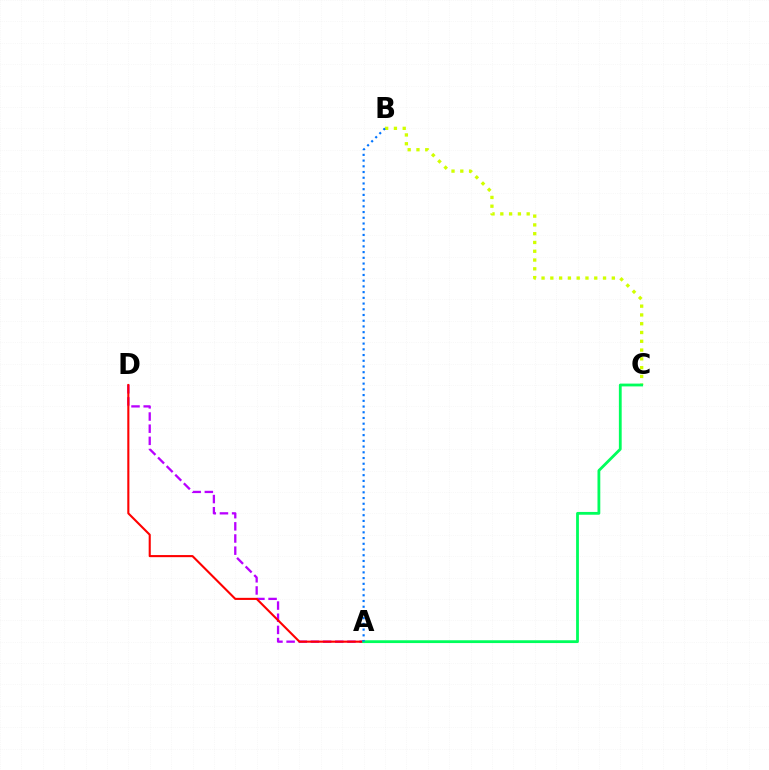{('B', 'C'): [{'color': '#d1ff00', 'line_style': 'dotted', 'thickness': 2.39}], ('A', 'D'): [{'color': '#b900ff', 'line_style': 'dashed', 'thickness': 1.65}, {'color': '#ff0000', 'line_style': 'solid', 'thickness': 1.51}], ('A', 'C'): [{'color': '#00ff5c', 'line_style': 'solid', 'thickness': 2.02}], ('A', 'B'): [{'color': '#0074ff', 'line_style': 'dotted', 'thickness': 1.55}]}